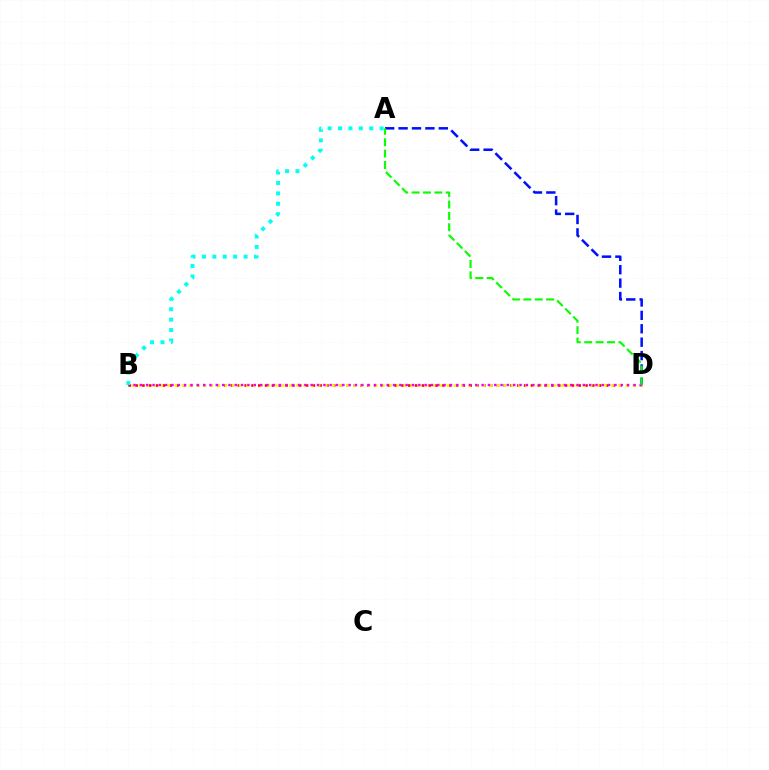{('B', 'D'): [{'color': '#ff0000', 'line_style': 'dotted', 'thickness': 1.85}, {'color': '#fcf500', 'line_style': 'dotted', 'thickness': 1.94}, {'color': '#ee00ff', 'line_style': 'dotted', 'thickness': 1.72}], ('A', 'D'): [{'color': '#0010ff', 'line_style': 'dashed', 'thickness': 1.82}, {'color': '#08ff00', 'line_style': 'dashed', 'thickness': 1.55}], ('A', 'B'): [{'color': '#00fff6', 'line_style': 'dotted', 'thickness': 2.83}]}